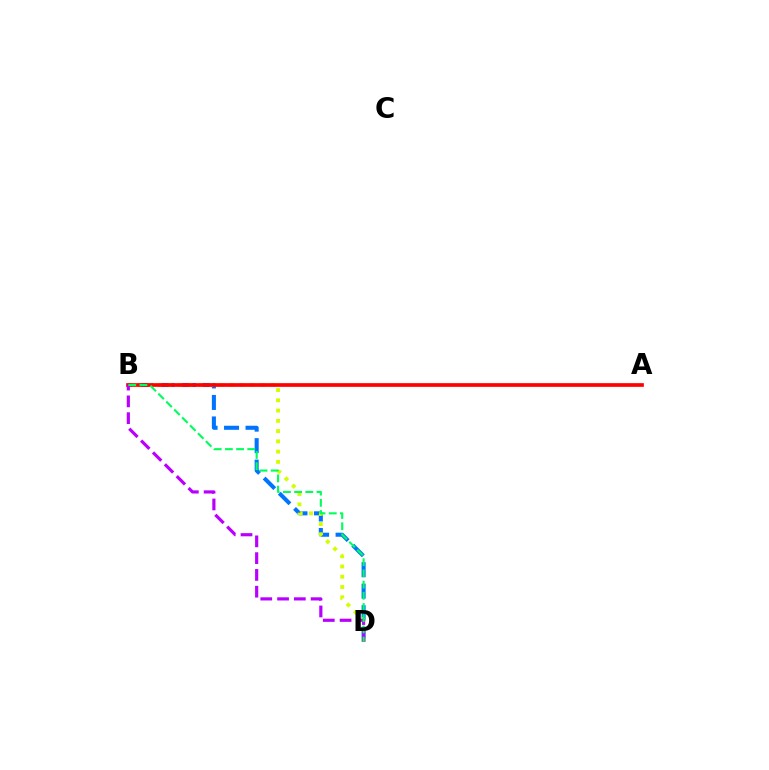{('B', 'D'): [{'color': '#0074ff', 'line_style': 'dashed', 'thickness': 2.92}, {'color': '#d1ff00', 'line_style': 'dotted', 'thickness': 2.79}, {'color': '#b900ff', 'line_style': 'dashed', 'thickness': 2.28}, {'color': '#00ff5c', 'line_style': 'dashed', 'thickness': 1.52}], ('A', 'B'): [{'color': '#ff0000', 'line_style': 'solid', 'thickness': 2.66}]}